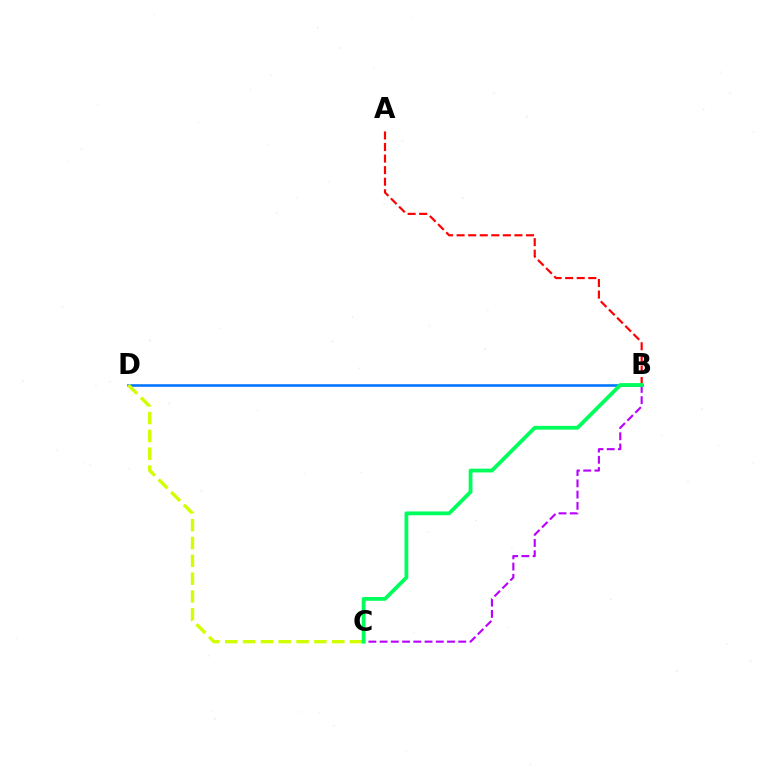{('B', 'D'): [{'color': '#0074ff', 'line_style': 'solid', 'thickness': 1.85}], ('B', 'C'): [{'color': '#b900ff', 'line_style': 'dashed', 'thickness': 1.53}, {'color': '#00ff5c', 'line_style': 'solid', 'thickness': 2.73}], ('A', 'B'): [{'color': '#ff0000', 'line_style': 'dashed', 'thickness': 1.57}], ('C', 'D'): [{'color': '#d1ff00', 'line_style': 'dashed', 'thickness': 2.42}]}